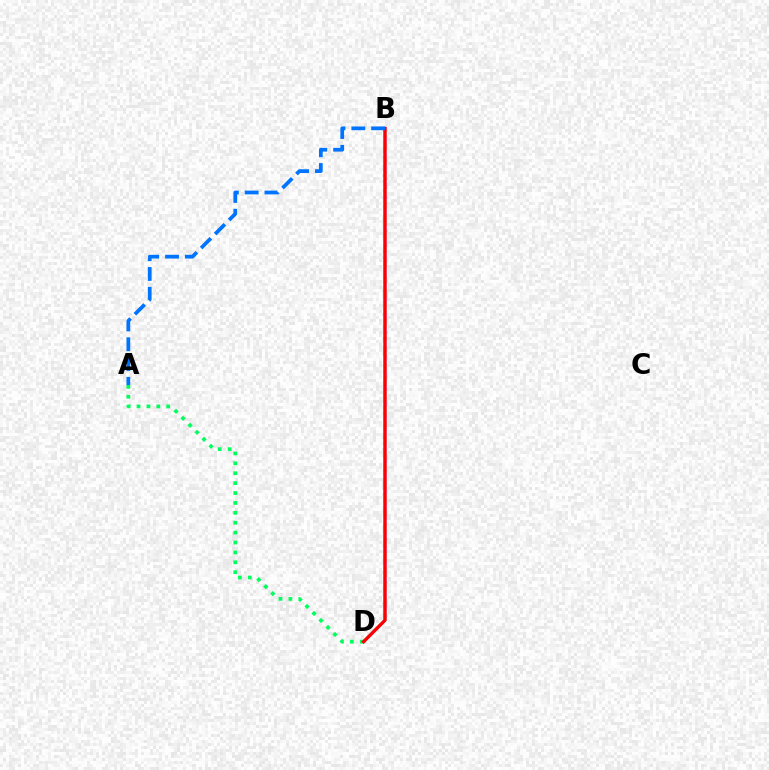{('B', 'D'): [{'color': '#d1ff00', 'line_style': 'dashed', 'thickness': 1.99}, {'color': '#b900ff', 'line_style': 'solid', 'thickness': 1.92}, {'color': '#ff0000', 'line_style': 'solid', 'thickness': 2.3}], ('A', 'D'): [{'color': '#00ff5c', 'line_style': 'dotted', 'thickness': 2.69}], ('A', 'B'): [{'color': '#0074ff', 'line_style': 'dashed', 'thickness': 2.69}]}